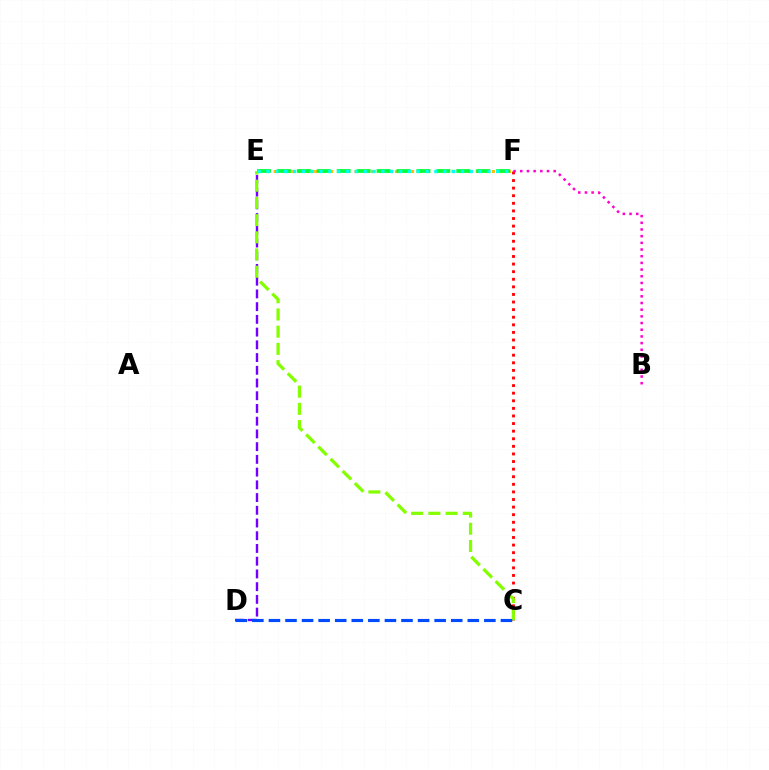{('C', 'F'): [{'color': '#ff0000', 'line_style': 'dotted', 'thickness': 2.06}], ('E', 'F'): [{'color': '#ffbd00', 'line_style': 'dotted', 'thickness': 2.2}, {'color': '#00ff39', 'line_style': 'dashed', 'thickness': 2.71}, {'color': '#00fff6', 'line_style': 'dotted', 'thickness': 2.4}], ('D', 'E'): [{'color': '#7200ff', 'line_style': 'dashed', 'thickness': 1.73}], ('C', 'E'): [{'color': '#84ff00', 'line_style': 'dashed', 'thickness': 2.34}], ('B', 'F'): [{'color': '#ff00cf', 'line_style': 'dotted', 'thickness': 1.82}], ('C', 'D'): [{'color': '#004bff', 'line_style': 'dashed', 'thickness': 2.25}]}